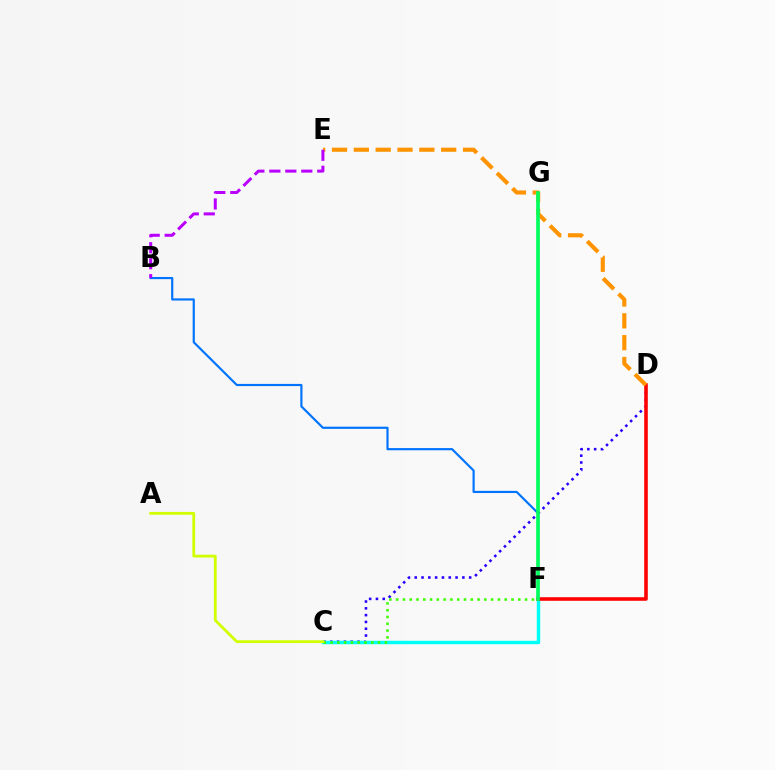{('B', 'F'): [{'color': '#0074ff', 'line_style': 'solid', 'thickness': 1.57}], ('C', 'F'): [{'color': '#ff00ac', 'line_style': 'solid', 'thickness': 1.81}, {'color': '#00fff6', 'line_style': 'solid', 'thickness': 2.47}, {'color': '#3dff00', 'line_style': 'dotted', 'thickness': 1.84}], ('C', 'D'): [{'color': '#2500ff', 'line_style': 'dotted', 'thickness': 1.85}], ('A', 'C'): [{'color': '#d1ff00', 'line_style': 'solid', 'thickness': 2.02}], ('D', 'F'): [{'color': '#ff0000', 'line_style': 'solid', 'thickness': 2.58}], ('D', 'E'): [{'color': '#ff9400', 'line_style': 'dashed', 'thickness': 2.97}], ('B', 'E'): [{'color': '#b900ff', 'line_style': 'dashed', 'thickness': 2.17}], ('F', 'G'): [{'color': '#00ff5c', 'line_style': 'solid', 'thickness': 2.63}]}